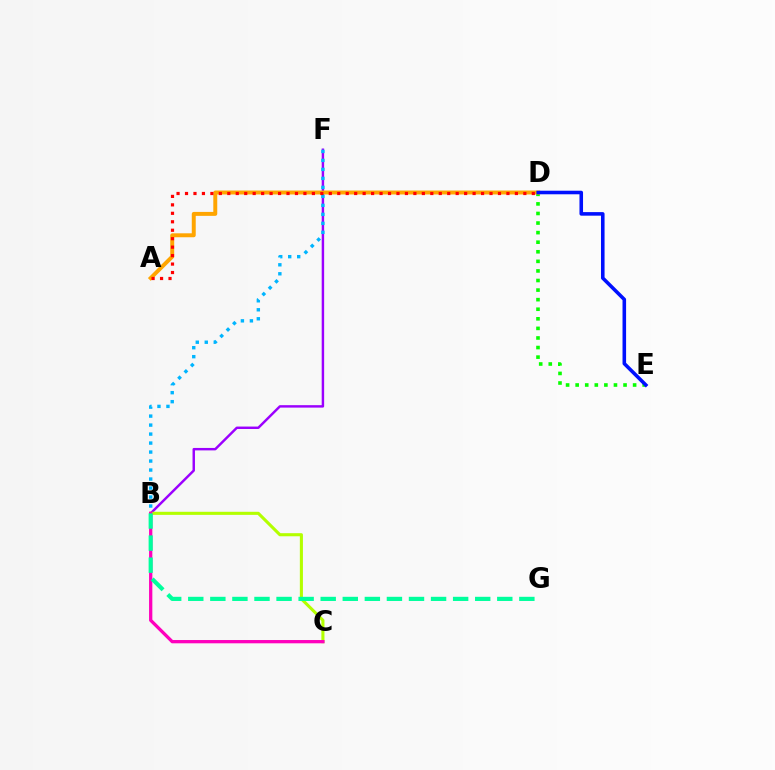{('D', 'E'): [{'color': '#08ff00', 'line_style': 'dotted', 'thickness': 2.6}, {'color': '#0010ff', 'line_style': 'solid', 'thickness': 2.57}], ('B', 'F'): [{'color': '#9b00ff', 'line_style': 'solid', 'thickness': 1.76}, {'color': '#00b5ff', 'line_style': 'dotted', 'thickness': 2.44}], ('B', 'C'): [{'color': '#b3ff00', 'line_style': 'solid', 'thickness': 2.22}, {'color': '#ff00bd', 'line_style': 'solid', 'thickness': 2.36}], ('A', 'D'): [{'color': '#ffa500', 'line_style': 'solid', 'thickness': 2.84}, {'color': '#ff0000', 'line_style': 'dotted', 'thickness': 2.3}], ('B', 'G'): [{'color': '#00ff9d', 'line_style': 'dashed', 'thickness': 3.0}]}